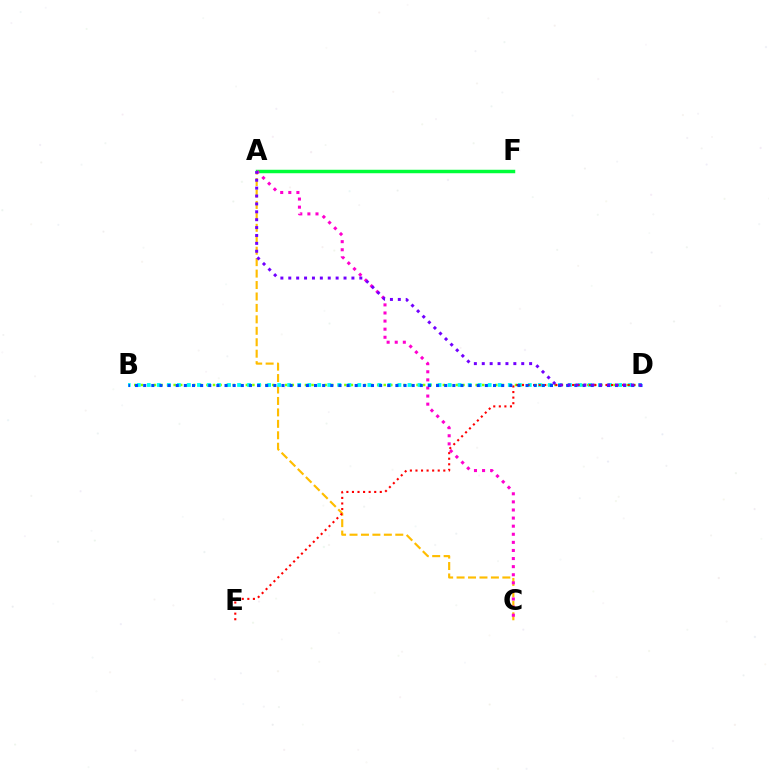{('B', 'D'): [{'color': '#84ff00', 'line_style': 'dotted', 'thickness': 1.78}, {'color': '#00fff6', 'line_style': 'dotted', 'thickness': 2.72}, {'color': '#004bff', 'line_style': 'dotted', 'thickness': 2.21}], ('A', 'C'): [{'color': '#ffbd00', 'line_style': 'dashed', 'thickness': 1.55}, {'color': '#ff00cf', 'line_style': 'dotted', 'thickness': 2.2}], ('A', 'F'): [{'color': '#00ff39', 'line_style': 'solid', 'thickness': 2.5}], ('D', 'E'): [{'color': '#ff0000', 'line_style': 'dotted', 'thickness': 1.51}], ('A', 'D'): [{'color': '#7200ff', 'line_style': 'dotted', 'thickness': 2.14}]}